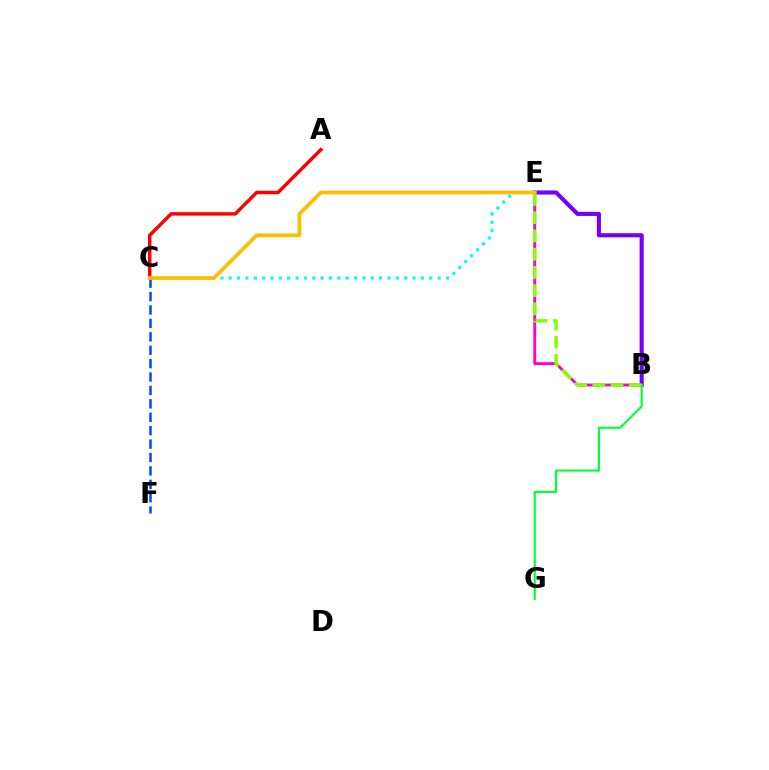{('B', 'E'): [{'color': '#ff00cf', 'line_style': 'solid', 'thickness': 2.07}, {'color': '#7200ff', 'line_style': 'solid', 'thickness': 2.96}, {'color': '#84ff00', 'line_style': 'dashed', 'thickness': 2.48}], ('B', 'G'): [{'color': '#00ff39', 'line_style': 'solid', 'thickness': 1.54}], ('C', 'F'): [{'color': '#004bff', 'line_style': 'dashed', 'thickness': 1.82}], ('C', 'E'): [{'color': '#00fff6', 'line_style': 'dotted', 'thickness': 2.27}, {'color': '#ffbd00', 'line_style': 'solid', 'thickness': 2.69}], ('A', 'C'): [{'color': '#ff0000', 'line_style': 'solid', 'thickness': 2.48}]}